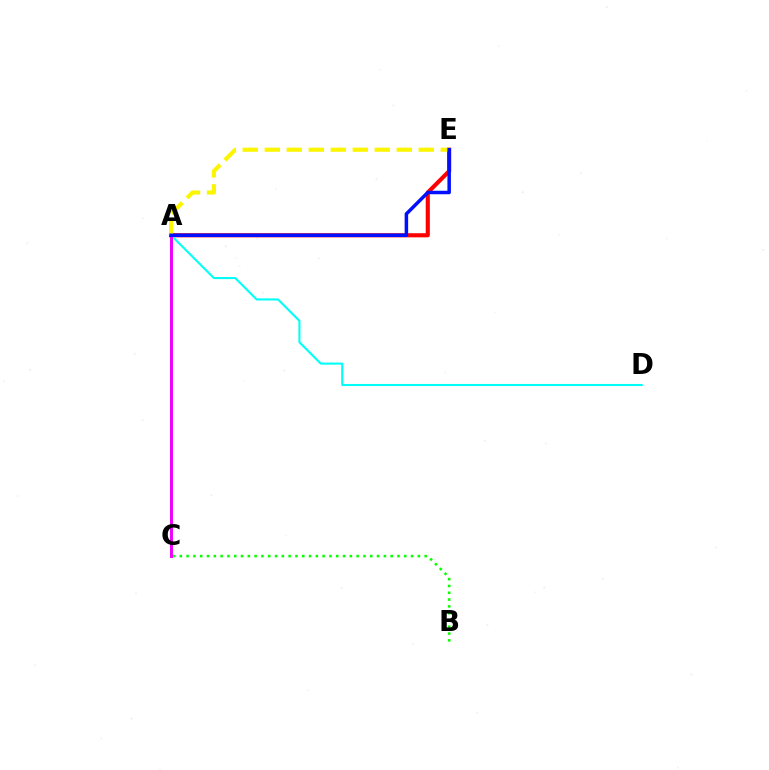{('A', 'E'): [{'color': '#ff0000', 'line_style': 'solid', 'thickness': 2.97}, {'color': '#fcf500', 'line_style': 'dashed', 'thickness': 2.99}, {'color': '#0010ff', 'line_style': 'solid', 'thickness': 2.52}], ('A', 'D'): [{'color': '#00fff6', 'line_style': 'solid', 'thickness': 1.51}], ('B', 'C'): [{'color': '#08ff00', 'line_style': 'dotted', 'thickness': 1.85}], ('A', 'C'): [{'color': '#ee00ff', 'line_style': 'solid', 'thickness': 2.12}]}